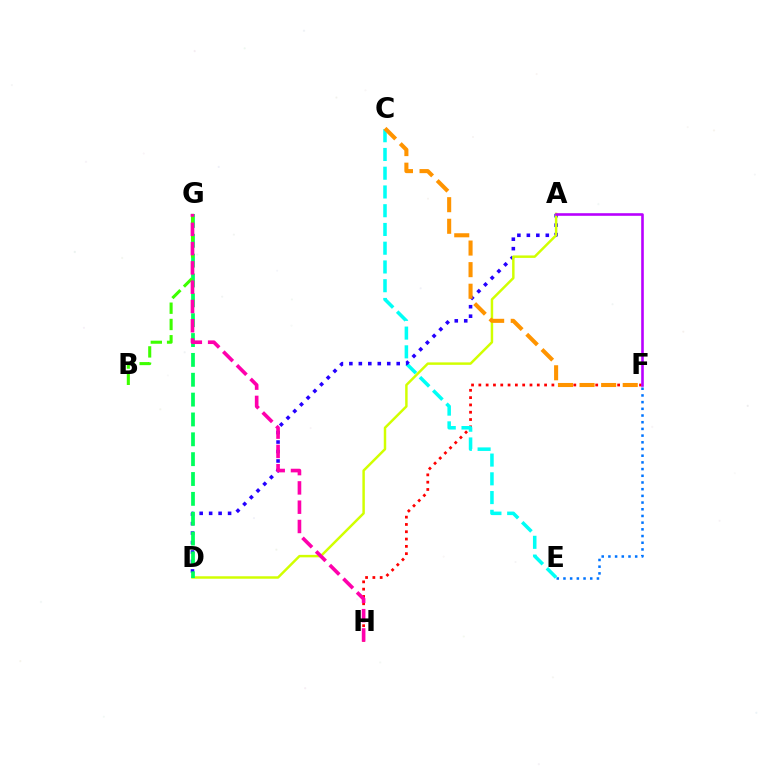{('F', 'H'): [{'color': '#ff0000', 'line_style': 'dotted', 'thickness': 1.98}], ('C', 'E'): [{'color': '#00fff6', 'line_style': 'dashed', 'thickness': 2.55}], ('A', 'D'): [{'color': '#2500ff', 'line_style': 'dotted', 'thickness': 2.57}, {'color': '#d1ff00', 'line_style': 'solid', 'thickness': 1.78}], ('C', 'F'): [{'color': '#ff9400', 'line_style': 'dashed', 'thickness': 2.93}], ('E', 'F'): [{'color': '#0074ff', 'line_style': 'dotted', 'thickness': 1.82}], ('D', 'G'): [{'color': '#00ff5c', 'line_style': 'dashed', 'thickness': 2.7}], ('B', 'G'): [{'color': '#3dff00', 'line_style': 'dashed', 'thickness': 2.21}], ('A', 'F'): [{'color': '#b900ff', 'line_style': 'solid', 'thickness': 1.88}], ('G', 'H'): [{'color': '#ff00ac', 'line_style': 'dashed', 'thickness': 2.62}]}